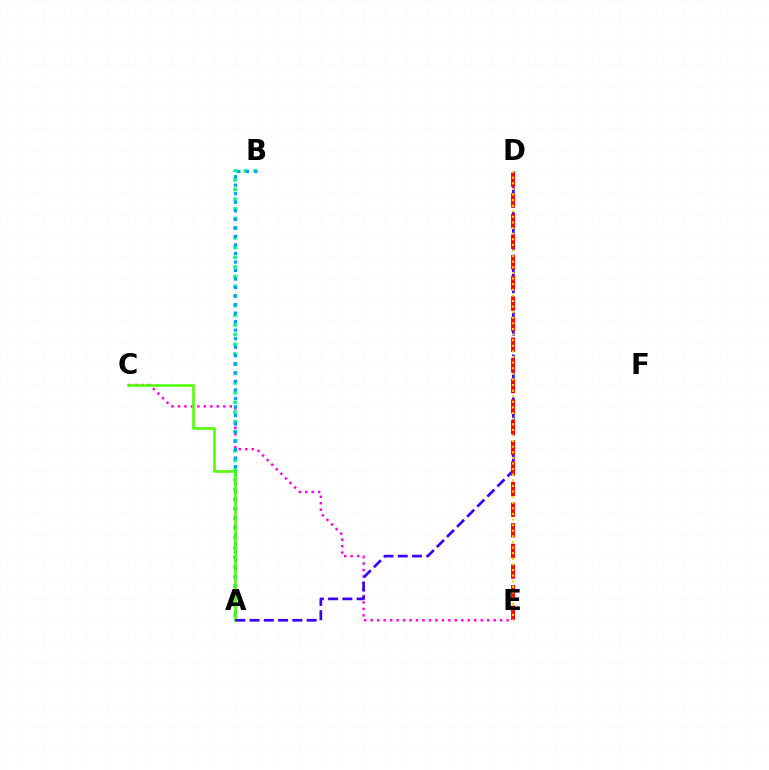{('C', 'E'): [{'color': '#ff00ed', 'line_style': 'dotted', 'thickness': 1.76}], ('A', 'B'): [{'color': '#00ff86', 'line_style': 'dotted', 'thickness': 2.63}, {'color': '#009eff', 'line_style': 'dotted', 'thickness': 2.32}], ('A', 'C'): [{'color': '#4fff00', 'line_style': 'solid', 'thickness': 1.84}], ('A', 'D'): [{'color': '#3700ff', 'line_style': 'dashed', 'thickness': 1.94}], ('D', 'E'): [{'color': '#ff0000', 'line_style': 'dashed', 'thickness': 2.8}, {'color': '#ffd500', 'line_style': 'dotted', 'thickness': 1.52}]}